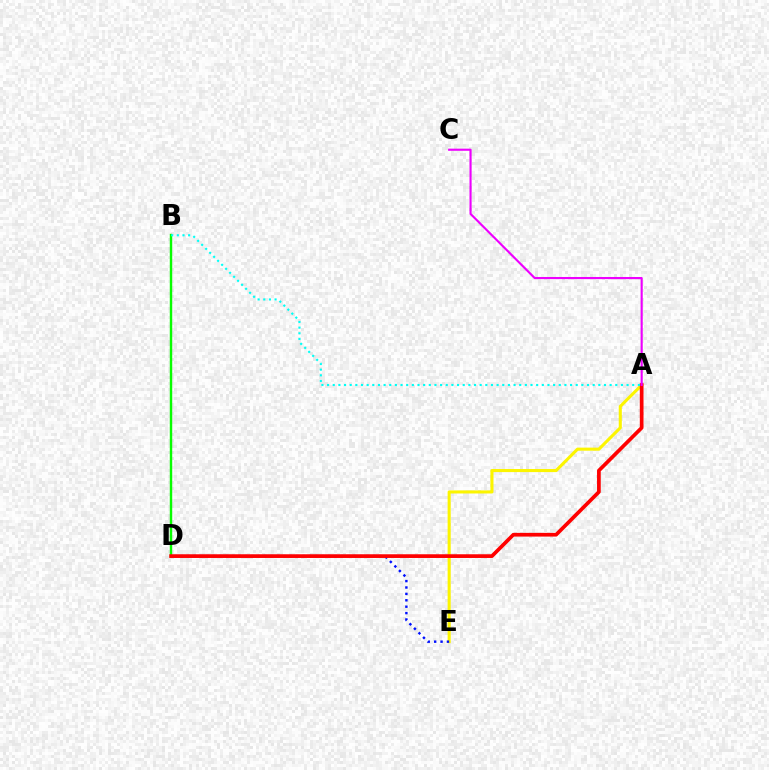{('B', 'D'): [{'color': '#08ff00', 'line_style': 'solid', 'thickness': 1.75}], ('A', 'E'): [{'color': '#fcf500', 'line_style': 'solid', 'thickness': 2.22}], ('D', 'E'): [{'color': '#0010ff', 'line_style': 'dotted', 'thickness': 1.74}], ('A', 'D'): [{'color': '#ff0000', 'line_style': 'solid', 'thickness': 2.67}], ('A', 'B'): [{'color': '#00fff6', 'line_style': 'dotted', 'thickness': 1.54}], ('A', 'C'): [{'color': '#ee00ff', 'line_style': 'solid', 'thickness': 1.54}]}